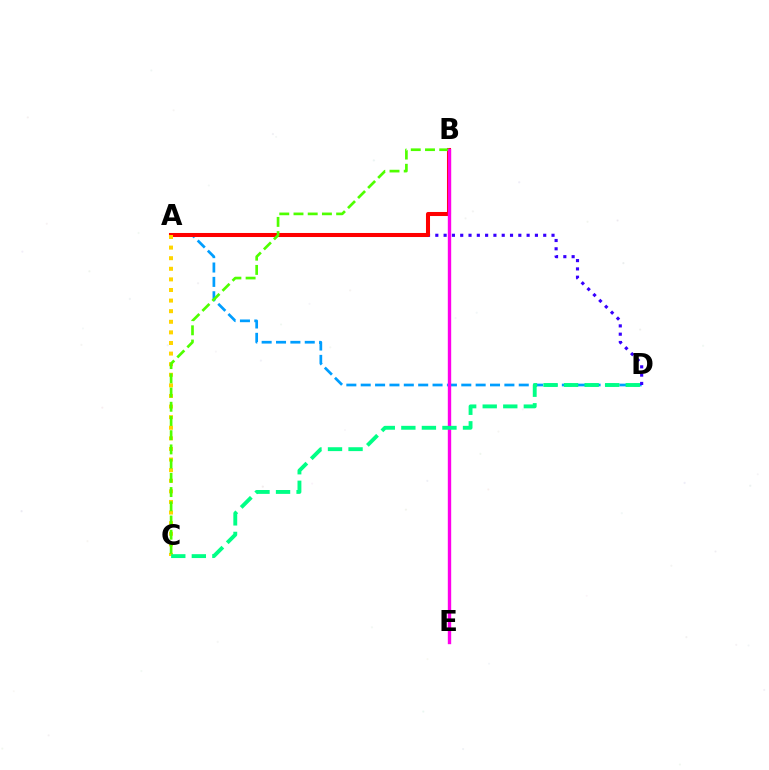{('A', 'D'): [{'color': '#009eff', 'line_style': 'dashed', 'thickness': 1.95}, {'color': '#3700ff', 'line_style': 'dotted', 'thickness': 2.26}], ('A', 'B'): [{'color': '#ff0000', 'line_style': 'solid', 'thickness': 2.91}], ('A', 'C'): [{'color': '#ffd500', 'line_style': 'dotted', 'thickness': 2.88}], ('B', 'C'): [{'color': '#4fff00', 'line_style': 'dashed', 'thickness': 1.93}], ('B', 'E'): [{'color': '#ff00ed', 'line_style': 'solid', 'thickness': 2.43}], ('C', 'D'): [{'color': '#00ff86', 'line_style': 'dashed', 'thickness': 2.79}]}